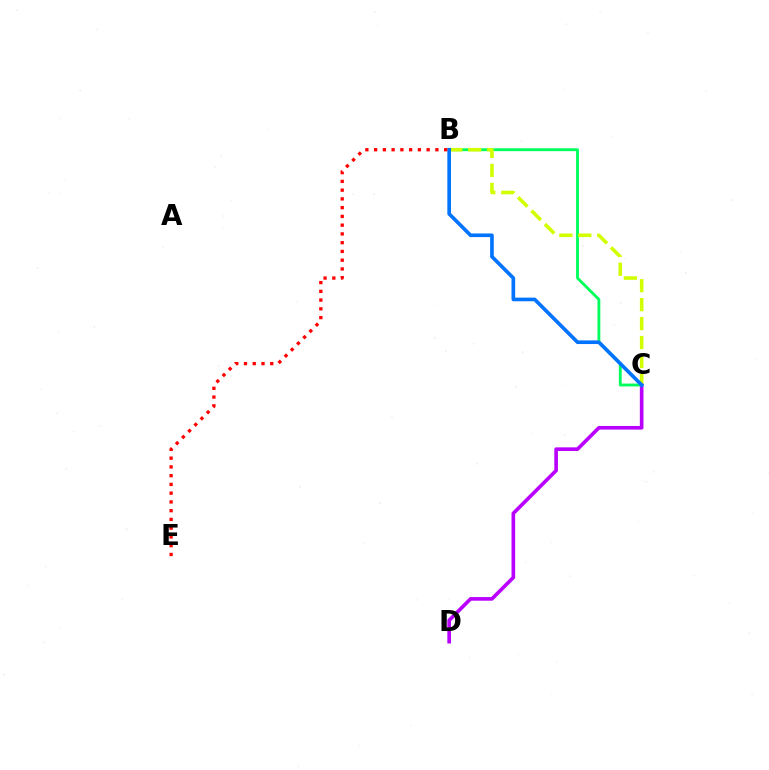{('C', 'D'): [{'color': '#b900ff', 'line_style': 'solid', 'thickness': 2.62}], ('B', 'C'): [{'color': '#00ff5c', 'line_style': 'solid', 'thickness': 2.06}, {'color': '#d1ff00', 'line_style': 'dashed', 'thickness': 2.57}, {'color': '#0074ff', 'line_style': 'solid', 'thickness': 2.63}], ('B', 'E'): [{'color': '#ff0000', 'line_style': 'dotted', 'thickness': 2.38}]}